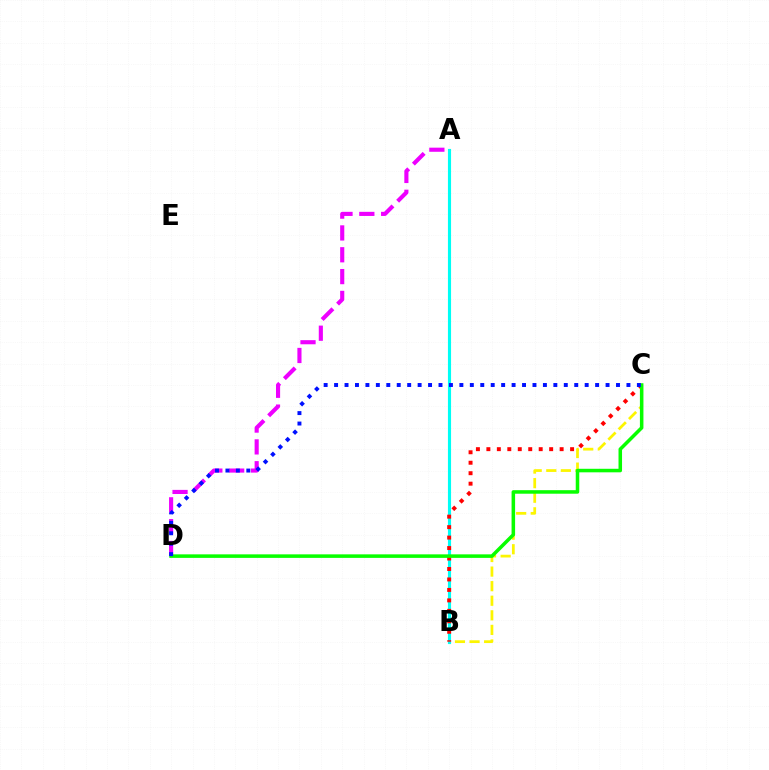{('A', 'D'): [{'color': '#ee00ff', 'line_style': 'dashed', 'thickness': 2.97}], ('B', 'C'): [{'color': '#fcf500', 'line_style': 'dashed', 'thickness': 1.98}, {'color': '#ff0000', 'line_style': 'dotted', 'thickness': 2.84}], ('A', 'B'): [{'color': '#00fff6', 'line_style': 'solid', 'thickness': 2.25}], ('C', 'D'): [{'color': '#08ff00', 'line_style': 'solid', 'thickness': 2.54}, {'color': '#0010ff', 'line_style': 'dotted', 'thickness': 2.84}]}